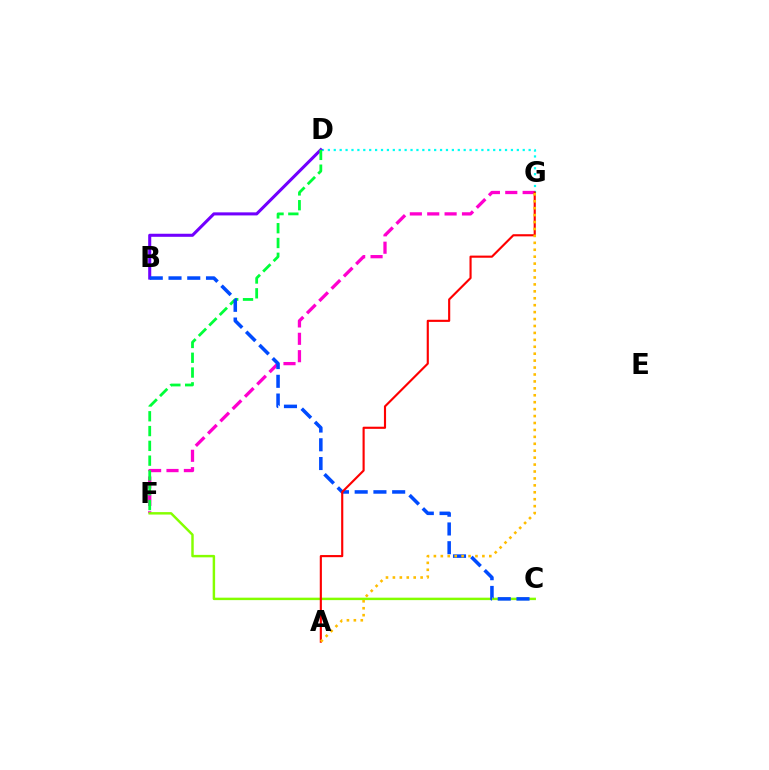{('D', 'G'): [{'color': '#00fff6', 'line_style': 'dotted', 'thickness': 1.6}], ('F', 'G'): [{'color': '#ff00cf', 'line_style': 'dashed', 'thickness': 2.36}], ('B', 'D'): [{'color': '#7200ff', 'line_style': 'solid', 'thickness': 2.2}], ('D', 'F'): [{'color': '#00ff39', 'line_style': 'dashed', 'thickness': 2.01}], ('C', 'F'): [{'color': '#84ff00', 'line_style': 'solid', 'thickness': 1.77}], ('B', 'C'): [{'color': '#004bff', 'line_style': 'dashed', 'thickness': 2.55}], ('A', 'G'): [{'color': '#ff0000', 'line_style': 'solid', 'thickness': 1.54}, {'color': '#ffbd00', 'line_style': 'dotted', 'thickness': 1.88}]}